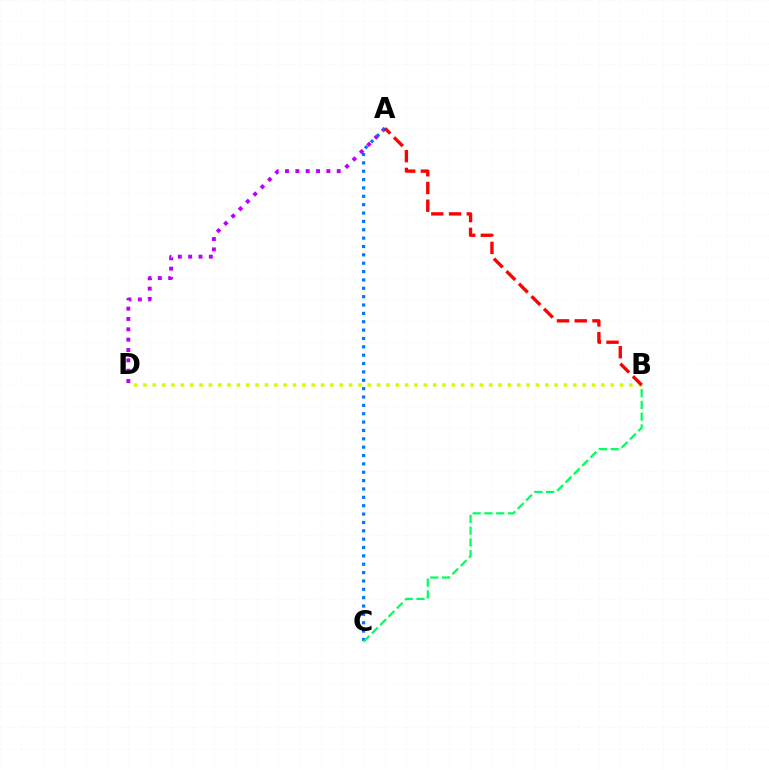{('A', 'D'): [{'color': '#b900ff', 'line_style': 'dotted', 'thickness': 2.81}], ('A', 'C'): [{'color': '#0074ff', 'line_style': 'dotted', 'thickness': 2.27}], ('B', 'C'): [{'color': '#00ff5c', 'line_style': 'dashed', 'thickness': 1.6}], ('B', 'D'): [{'color': '#d1ff00', 'line_style': 'dotted', 'thickness': 2.54}], ('A', 'B'): [{'color': '#ff0000', 'line_style': 'dashed', 'thickness': 2.41}]}